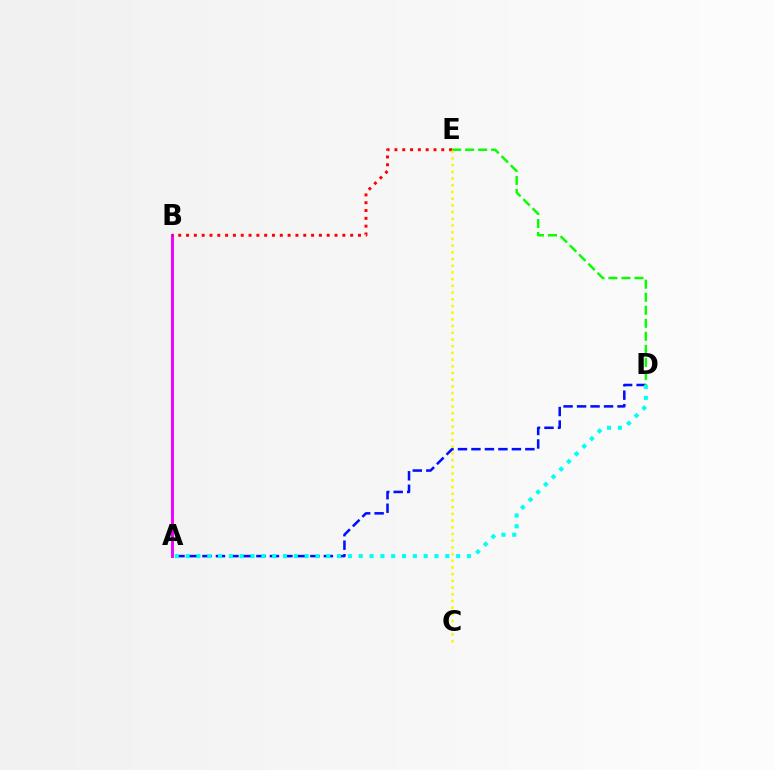{('A', 'D'): [{'color': '#0010ff', 'line_style': 'dashed', 'thickness': 1.83}, {'color': '#00fff6', 'line_style': 'dotted', 'thickness': 2.94}], ('A', 'B'): [{'color': '#ee00ff', 'line_style': 'solid', 'thickness': 2.11}], ('D', 'E'): [{'color': '#08ff00', 'line_style': 'dashed', 'thickness': 1.77}], ('B', 'E'): [{'color': '#ff0000', 'line_style': 'dotted', 'thickness': 2.12}], ('C', 'E'): [{'color': '#fcf500', 'line_style': 'dotted', 'thickness': 1.82}]}